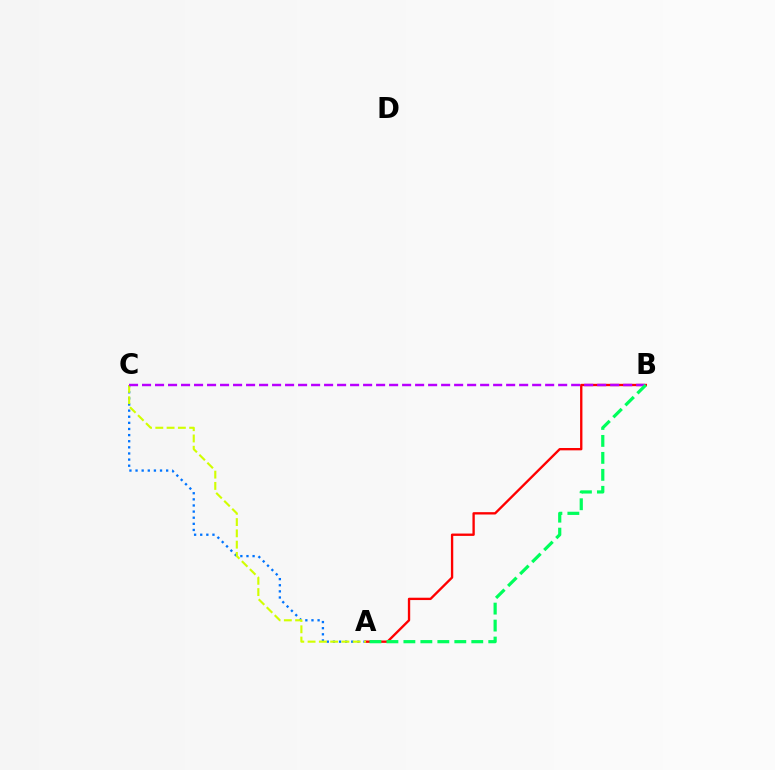{('A', 'C'): [{'color': '#0074ff', 'line_style': 'dotted', 'thickness': 1.66}, {'color': '#d1ff00', 'line_style': 'dashed', 'thickness': 1.53}], ('A', 'B'): [{'color': '#ff0000', 'line_style': 'solid', 'thickness': 1.69}, {'color': '#00ff5c', 'line_style': 'dashed', 'thickness': 2.31}], ('B', 'C'): [{'color': '#b900ff', 'line_style': 'dashed', 'thickness': 1.77}]}